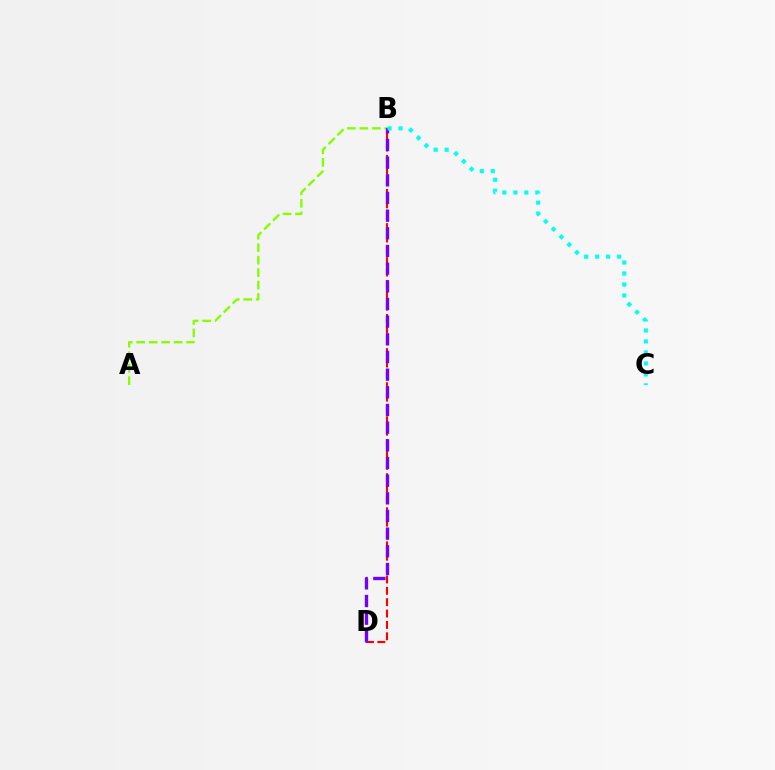{('A', 'B'): [{'color': '#84ff00', 'line_style': 'dashed', 'thickness': 1.7}], ('B', 'D'): [{'color': '#ff0000', 'line_style': 'dashed', 'thickness': 1.54}, {'color': '#7200ff', 'line_style': 'dashed', 'thickness': 2.4}], ('B', 'C'): [{'color': '#00fff6', 'line_style': 'dotted', 'thickness': 2.99}]}